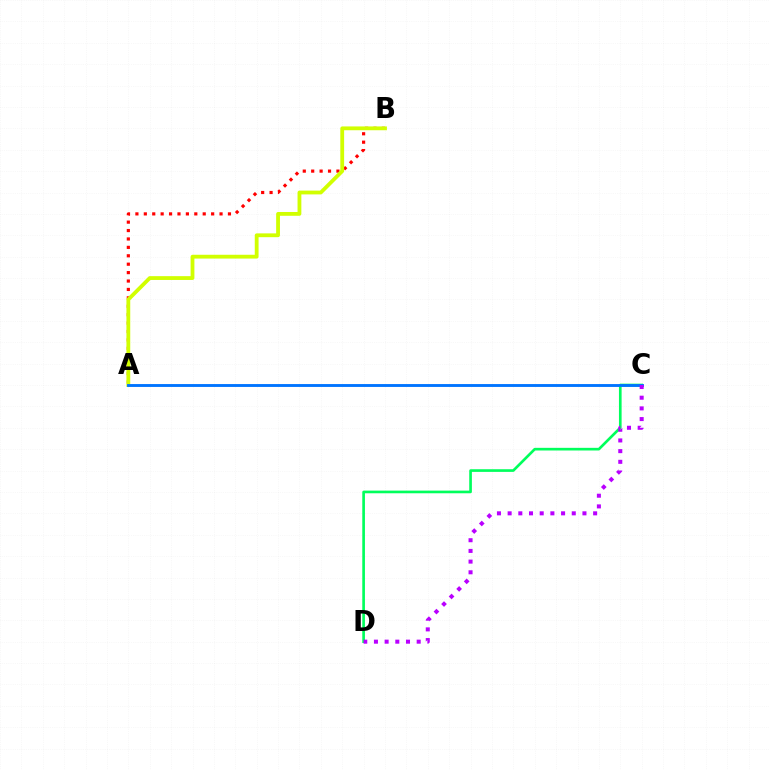{('C', 'D'): [{'color': '#00ff5c', 'line_style': 'solid', 'thickness': 1.92}, {'color': '#b900ff', 'line_style': 'dotted', 'thickness': 2.9}], ('A', 'B'): [{'color': '#ff0000', 'line_style': 'dotted', 'thickness': 2.29}, {'color': '#d1ff00', 'line_style': 'solid', 'thickness': 2.74}], ('A', 'C'): [{'color': '#0074ff', 'line_style': 'solid', 'thickness': 2.07}]}